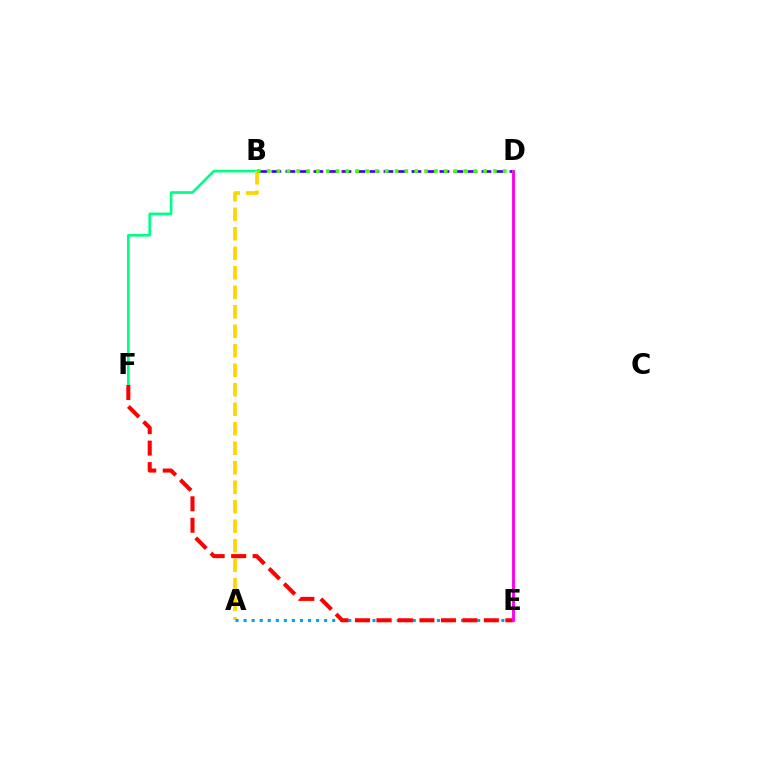{('B', 'F'): [{'color': '#00ff86', 'line_style': 'solid', 'thickness': 1.94}], ('B', 'D'): [{'color': '#3700ff', 'line_style': 'dashed', 'thickness': 1.9}, {'color': '#4fff00', 'line_style': 'dotted', 'thickness': 2.67}], ('A', 'B'): [{'color': '#ffd500', 'line_style': 'dashed', 'thickness': 2.65}], ('A', 'E'): [{'color': '#009eff', 'line_style': 'dotted', 'thickness': 2.19}], ('E', 'F'): [{'color': '#ff0000', 'line_style': 'dashed', 'thickness': 2.92}], ('D', 'E'): [{'color': '#ff00ed', 'line_style': 'solid', 'thickness': 2.07}]}